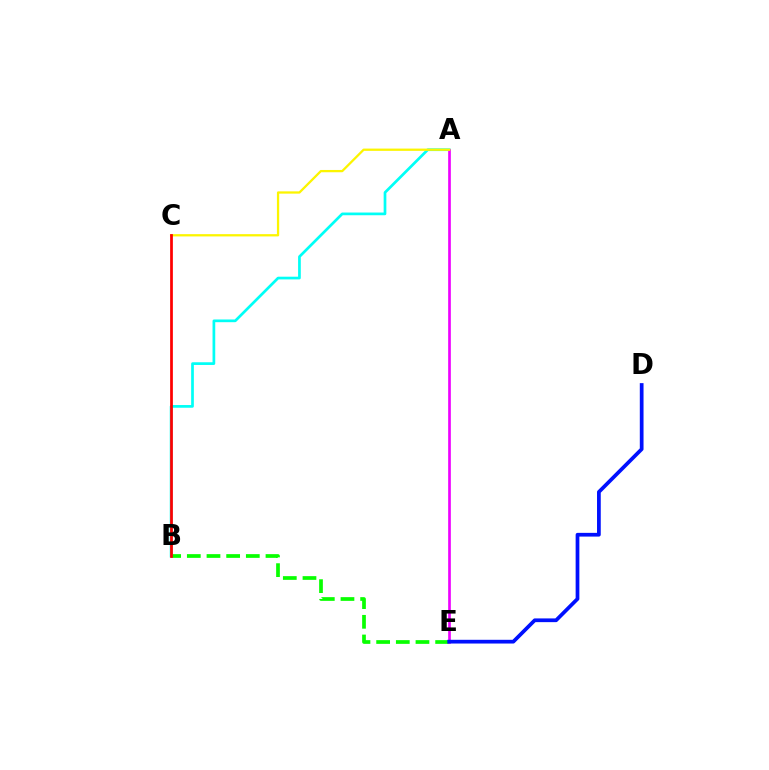{('B', 'E'): [{'color': '#08ff00', 'line_style': 'dashed', 'thickness': 2.67}], ('A', 'B'): [{'color': '#00fff6', 'line_style': 'solid', 'thickness': 1.95}], ('A', 'E'): [{'color': '#ee00ff', 'line_style': 'solid', 'thickness': 1.92}], ('A', 'C'): [{'color': '#fcf500', 'line_style': 'solid', 'thickness': 1.64}], ('D', 'E'): [{'color': '#0010ff', 'line_style': 'solid', 'thickness': 2.68}], ('B', 'C'): [{'color': '#ff0000', 'line_style': 'solid', 'thickness': 1.97}]}